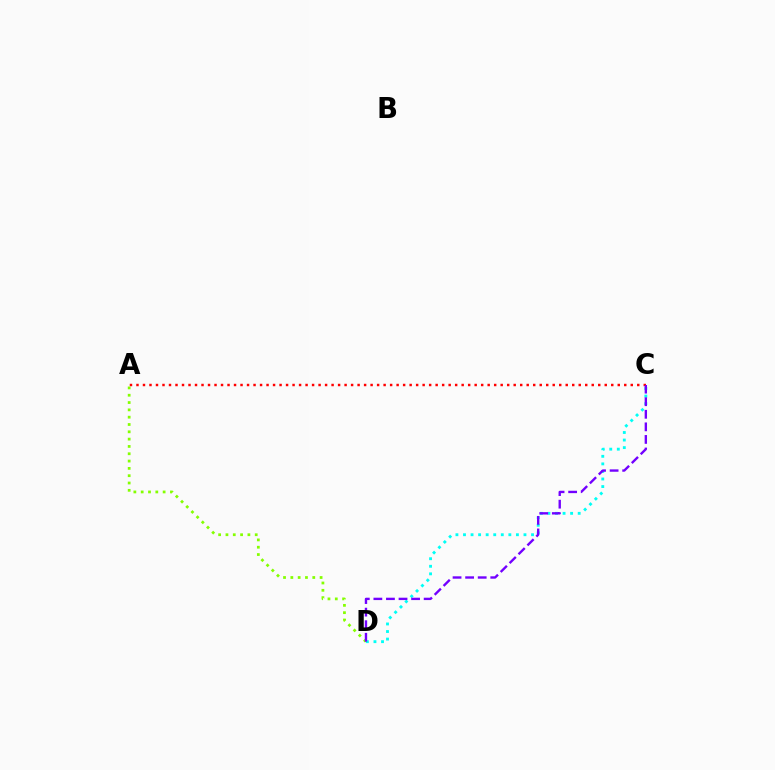{('A', 'D'): [{'color': '#84ff00', 'line_style': 'dotted', 'thickness': 1.99}], ('C', 'D'): [{'color': '#00fff6', 'line_style': 'dotted', 'thickness': 2.05}, {'color': '#7200ff', 'line_style': 'dashed', 'thickness': 1.71}], ('A', 'C'): [{'color': '#ff0000', 'line_style': 'dotted', 'thickness': 1.77}]}